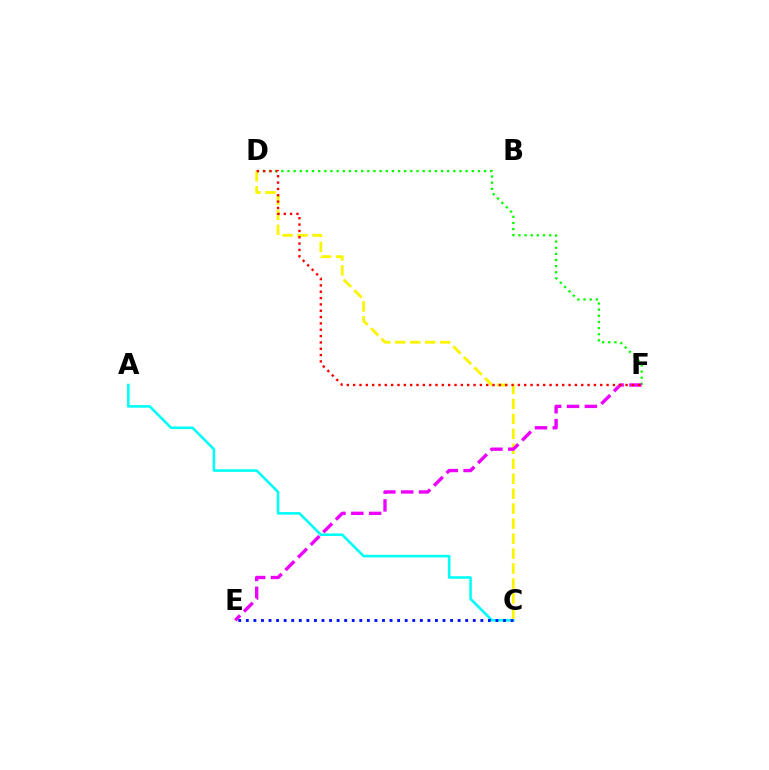{('D', 'F'): [{'color': '#08ff00', 'line_style': 'dotted', 'thickness': 1.67}, {'color': '#ff0000', 'line_style': 'dotted', 'thickness': 1.72}], ('A', 'C'): [{'color': '#00fff6', 'line_style': 'solid', 'thickness': 1.86}], ('C', 'D'): [{'color': '#fcf500', 'line_style': 'dashed', 'thickness': 2.03}], ('E', 'F'): [{'color': '#ee00ff', 'line_style': 'dashed', 'thickness': 2.42}], ('C', 'E'): [{'color': '#0010ff', 'line_style': 'dotted', 'thickness': 2.06}]}